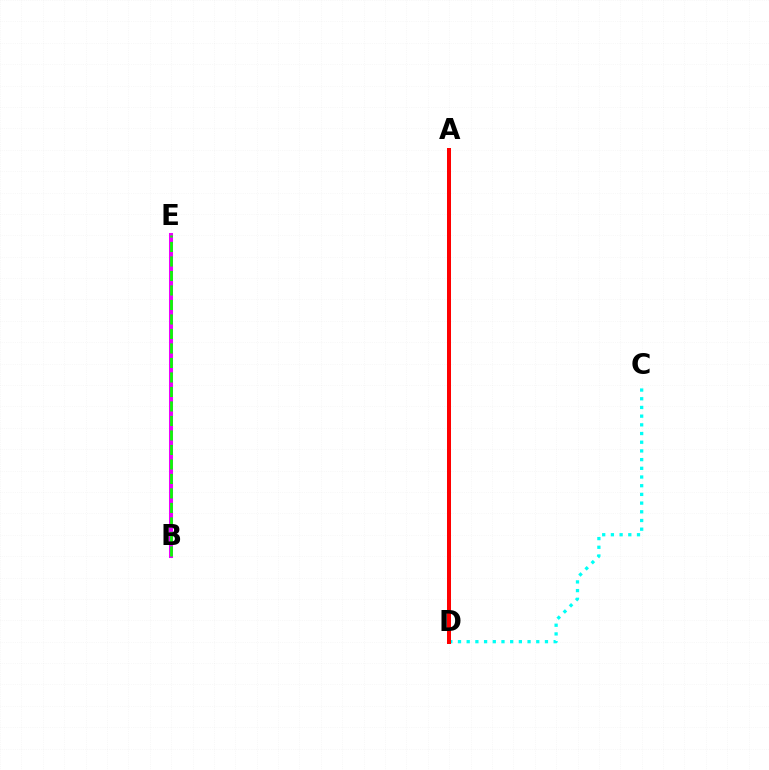{('B', 'E'): [{'color': '#0010ff', 'line_style': 'solid', 'thickness': 1.95}, {'color': '#ee00ff', 'line_style': 'solid', 'thickness': 2.89}, {'color': '#08ff00', 'line_style': 'dashed', 'thickness': 1.97}], ('A', 'D'): [{'color': '#fcf500', 'line_style': 'dotted', 'thickness': 2.56}, {'color': '#ff0000', 'line_style': 'solid', 'thickness': 2.89}], ('C', 'D'): [{'color': '#00fff6', 'line_style': 'dotted', 'thickness': 2.36}]}